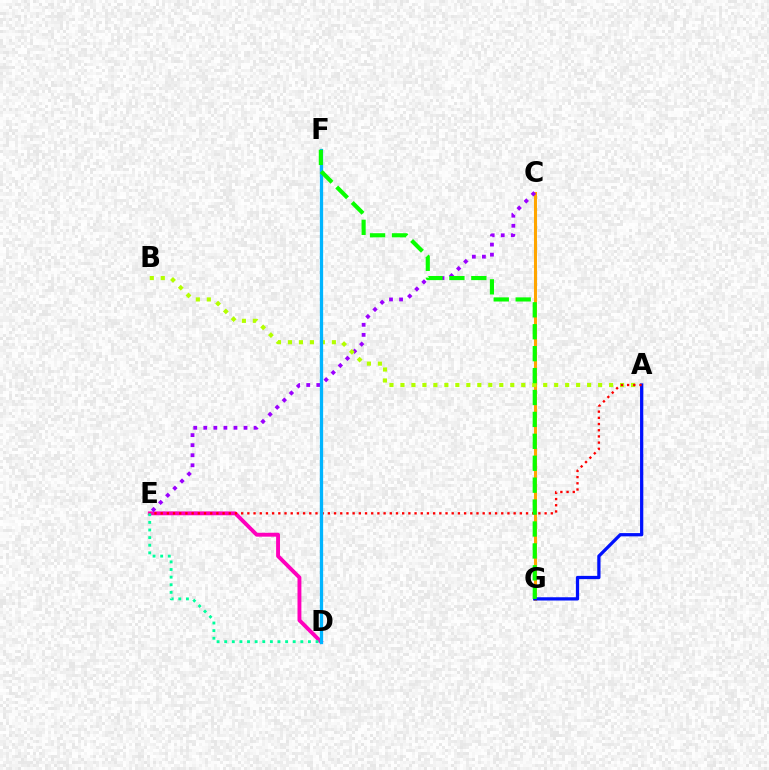{('D', 'E'): [{'color': '#ff00bd', 'line_style': 'solid', 'thickness': 2.8}, {'color': '#00ff9d', 'line_style': 'dotted', 'thickness': 2.07}], ('C', 'G'): [{'color': '#ffa500', 'line_style': 'solid', 'thickness': 2.2}], ('C', 'E'): [{'color': '#9b00ff', 'line_style': 'dotted', 'thickness': 2.73}], ('A', 'B'): [{'color': '#b3ff00', 'line_style': 'dotted', 'thickness': 2.98}], ('A', 'G'): [{'color': '#0010ff', 'line_style': 'solid', 'thickness': 2.35}], ('A', 'E'): [{'color': '#ff0000', 'line_style': 'dotted', 'thickness': 1.68}], ('D', 'F'): [{'color': '#00b5ff', 'line_style': 'solid', 'thickness': 2.36}], ('F', 'G'): [{'color': '#08ff00', 'line_style': 'dashed', 'thickness': 2.98}]}